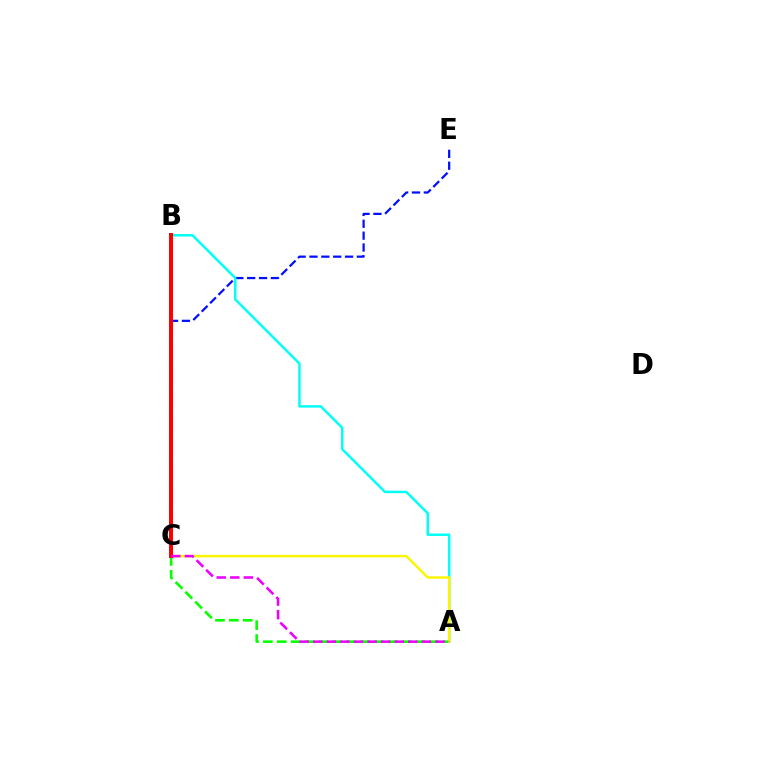{('A', 'C'): [{'color': '#08ff00', 'line_style': 'dashed', 'thickness': 1.88}, {'color': '#fcf500', 'line_style': 'solid', 'thickness': 1.77}, {'color': '#ee00ff', 'line_style': 'dashed', 'thickness': 1.84}], ('C', 'E'): [{'color': '#0010ff', 'line_style': 'dashed', 'thickness': 1.61}], ('A', 'B'): [{'color': '#00fff6', 'line_style': 'solid', 'thickness': 1.78}], ('B', 'C'): [{'color': '#ff0000', 'line_style': 'solid', 'thickness': 2.86}]}